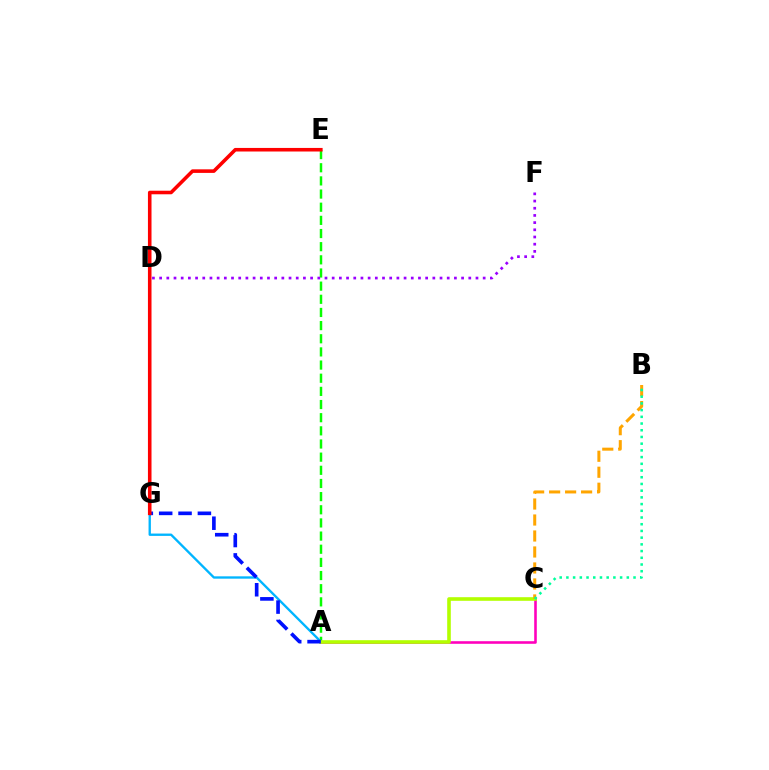{('A', 'E'): [{'color': '#08ff00', 'line_style': 'dashed', 'thickness': 1.79}], ('A', 'C'): [{'color': '#ff00bd', 'line_style': 'solid', 'thickness': 1.87}, {'color': '#b3ff00', 'line_style': 'solid', 'thickness': 2.6}], ('A', 'D'): [{'color': '#00b5ff', 'line_style': 'solid', 'thickness': 1.69}], ('A', 'G'): [{'color': '#0010ff', 'line_style': 'dashed', 'thickness': 2.63}], ('E', 'G'): [{'color': '#ff0000', 'line_style': 'solid', 'thickness': 2.57}], ('B', 'C'): [{'color': '#ffa500', 'line_style': 'dashed', 'thickness': 2.17}, {'color': '#00ff9d', 'line_style': 'dotted', 'thickness': 1.82}], ('D', 'F'): [{'color': '#9b00ff', 'line_style': 'dotted', 'thickness': 1.95}]}